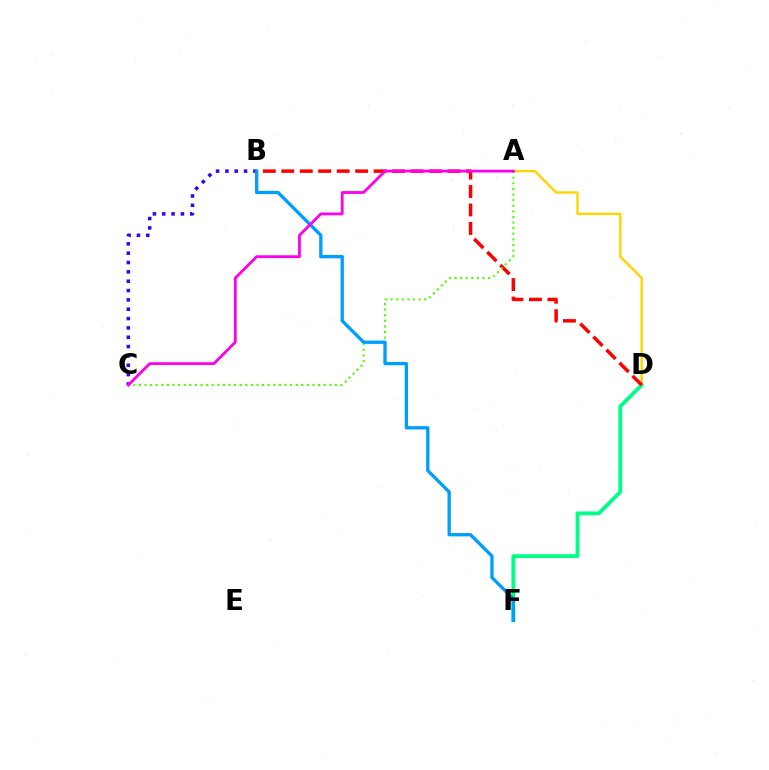{('B', 'C'): [{'color': '#3700ff', 'line_style': 'dotted', 'thickness': 2.54}], ('A', 'D'): [{'color': '#ffd500', 'line_style': 'solid', 'thickness': 1.73}], ('D', 'F'): [{'color': '#00ff86', 'line_style': 'solid', 'thickness': 2.75}], ('B', 'D'): [{'color': '#ff0000', 'line_style': 'dashed', 'thickness': 2.51}], ('A', 'C'): [{'color': '#4fff00', 'line_style': 'dotted', 'thickness': 1.52}, {'color': '#ff00ed', 'line_style': 'solid', 'thickness': 2.02}], ('B', 'F'): [{'color': '#009eff', 'line_style': 'solid', 'thickness': 2.39}]}